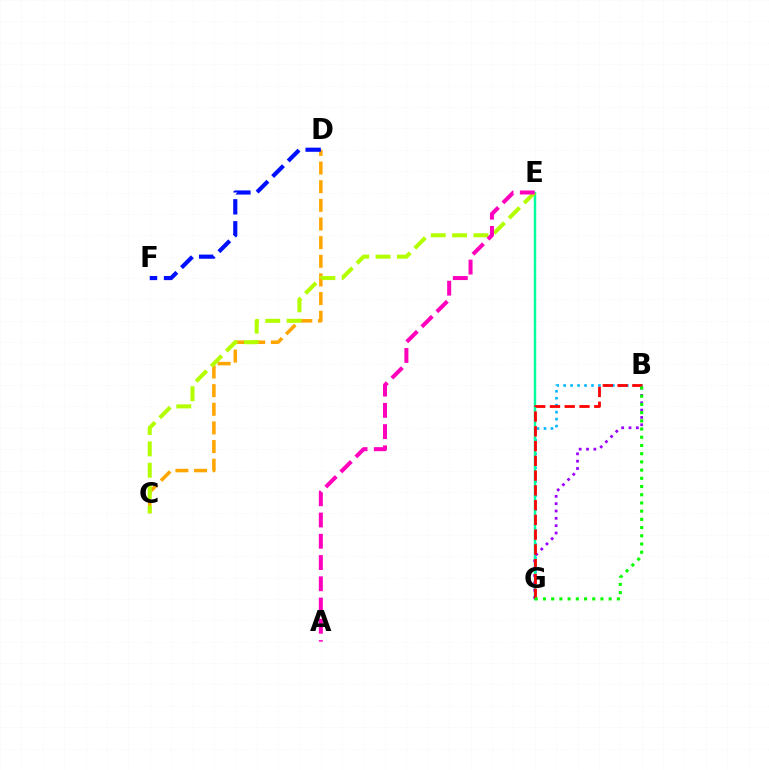{('C', 'D'): [{'color': '#ffa500', 'line_style': 'dashed', 'thickness': 2.53}], ('B', 'G'): [{'color': '#00b5ff', 'line_style': 'dotted', 'thickness': 1.89}, {'color': '#9b00ff', 'line_style': 'dotted', 'thickness': 1.99}, {'color': '#ff0000', 'line_style': 'dashed', 'thickness': 2.01}, {'color': '#08ff00', 'line_style': 'dotted', 'thickness': 2.23}], ('D', 'F'): [{'color': '#0010ff', 'line_style': 'dashed', 'thickness': 2.99}], ('E', 'G'): [{'color': '#00ff9d', 'line_style': 'solid', 'thickness': 1.76}], ('C', 'E'): [{'color': '#b3ff00', 'line_style': 'dashed', 'thickness': 2.9}], ('A', 'E'): [{'color': '#ff00bd', 'line_style': 'dashed', 'thickness': 2.89}]}